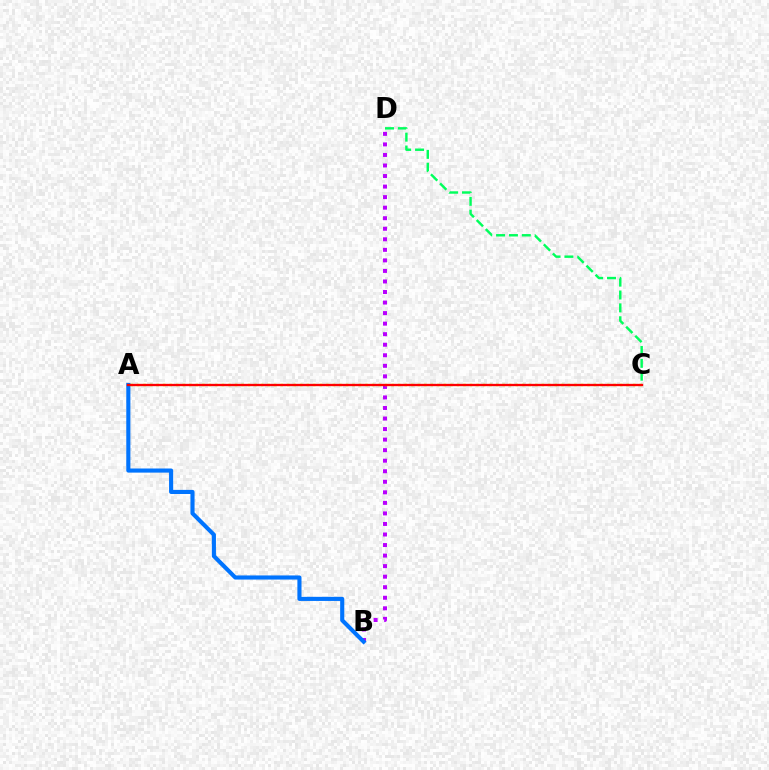{('B', 'D'): [{'color': '#b900ff', 'line_style': 'dotted', 'thickness': 2.86}], ('A', 'C'): [{'color': '#d1ff00', 'line_style': 'dotted', 'thickness': 1.77}, {'color': '#ff0000', 'line_style': 'solid', 'thickness': 1.67}], ('A', 'B'): [{'color': '#0074ff', 'line_style': 'solid', 'thickness': 2.96}], ('C', 'D'): [{'color': '#00ff5c', 'line_style': 'dashed', 'thickness': 1.75}]}